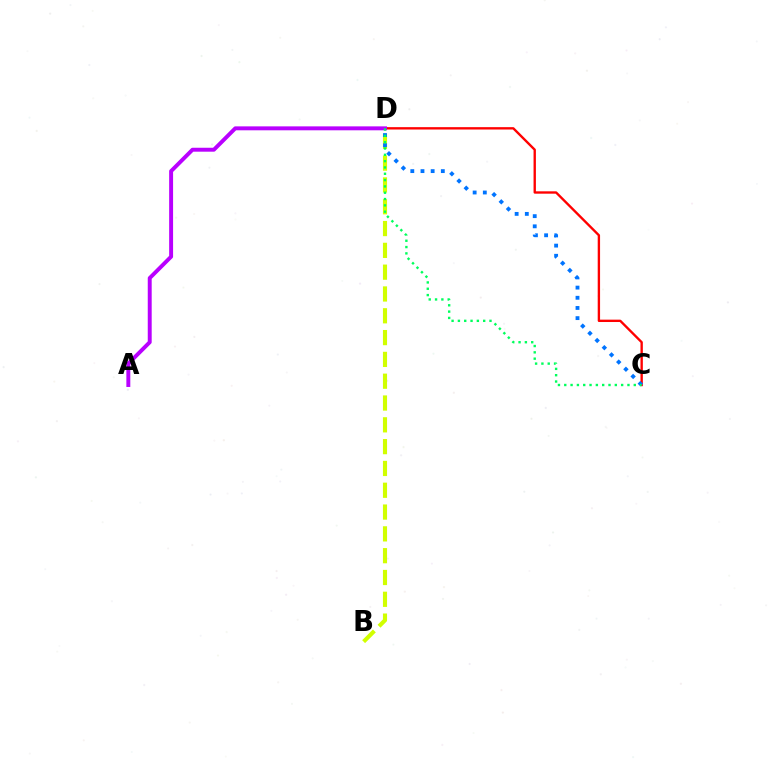{('B', 'D'): [{'color': '#d1ff00', 'line_style': 'dashed', 'thickness': 2.96}], ('C', 'D'): [{'color': '#ff0000', 'line_style': 'solid', 'thickness': 1.7}, {'color': '#0074ff', 'line_style': 'dotted', 'thickness': 2.76}, {'color': '#00ff5c', 'line_style': 'dotted', 'thickness': 1.72}], ('A', 'D'): [{'color': '#b900ff', 'line_style': 'solid', 'thickness': 2.83}]}